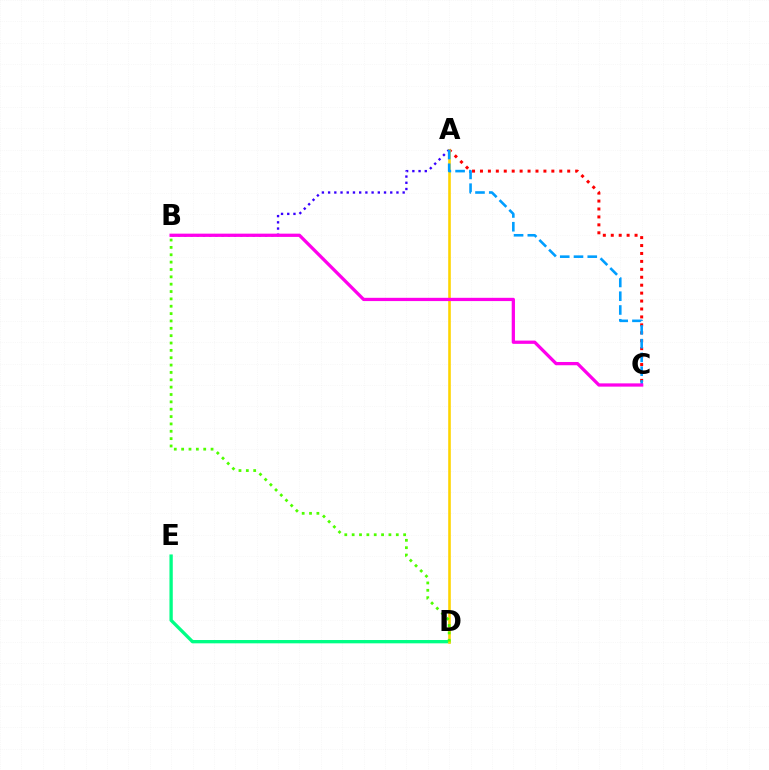{('A', 'C'): [{'color': '#ff0000', 'line_style': 'dotted', 'thickness': 2.16}, {'color': '#009eff', 'line_style': 'dashed', 'thickness': 1.87}], ('D', 'E'): [{'color': '#00ff86', 'line_style': 'solid', 'thickness': 2.39}], ('A', 'B'): [{'color': '#3700ff', 'line_style': 'dotted', 'thickness': 1.69}], ('A', 'D'): [{'color': '#ffd500', 'line_style': 'solid', 'thickness': 1.87}], ('B', 'D'): [{'color': '#4fff00', 'line_style': 'dotted', 'thickness': 2.0}], ('B', 'C'): [{'color': '#ff00ed', 'line_style': 'solid', 'thickness': 2.35}]}